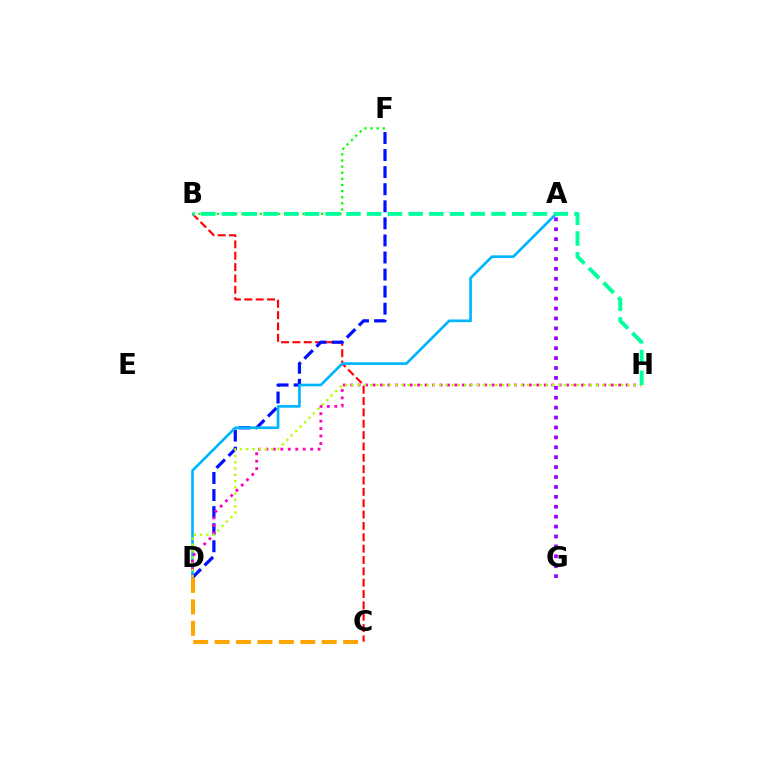{('A', 'G'): [{'color': '#9b00ff', 'line_style': 'dotted', 'thickness': 2.69}], ('B', 'F'): [{'color': '#08ff00', 'line_style': 'dotted', 'thickness': 1.66}], ('B', 'C'): [{'color': '#ff0000', 'line_style': 'dashed', 'thickness': 1.54}], ('D', 'F'): [{'color': '#0010ff', 'line_style': 'dashed', 'thickness': 2.32}], ('A', 'D'): [{'color': '#00b5ff', 'line_style': 'solid', 'thickness': 1.92}], ('D', 'H'): [{'color': '#ff00bd', 'line_style': 'dotted', 'thickness': 2.02}, {'color': '#b3ff00', 'line_style': 'dotted', 'thickness': 1.7}], ('B', 'H'): [{'color': '#00ff9d', 'line_style': 'dashed', 'thickness': 2.82}], ('C', 'D'): [{'color': '#ffa500', 'line_style': 'dashed', 'thickness': 2.91}]}